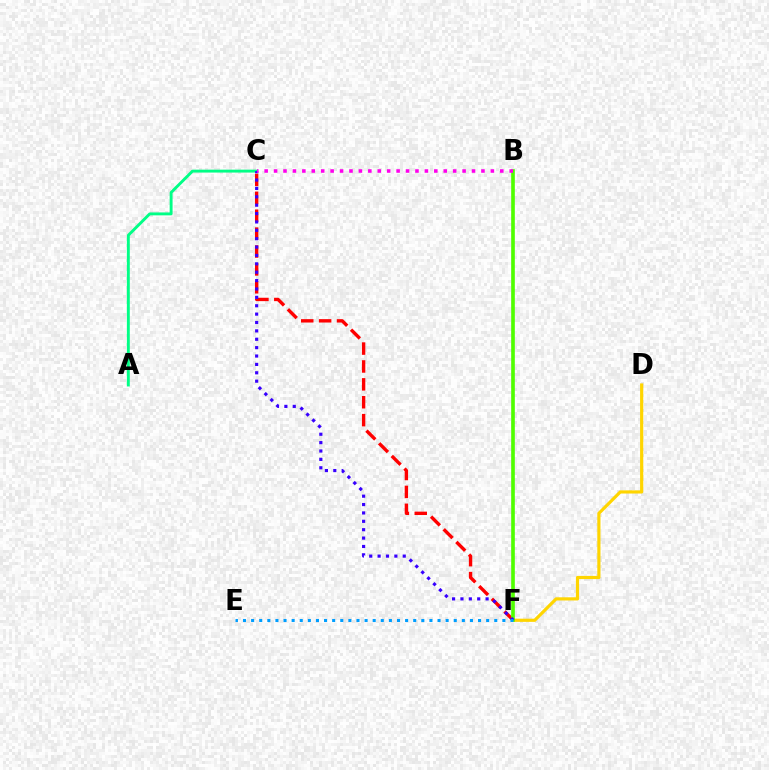{('C', 'F'): [{'color': '#ff0000', 'line_style': 'dashed', 'thickness': 2.43}, {'color': '#3700ff', 'line_style': 'dotted', 'thickness': 2.28}], ('D', 'F'): [{'color': '#ffd500', 'line_style': 'solid', 'thickness': 2.29}], ('B', 'F'): [{'color': '#4fff00', 'line_style': 'solid', 'thickness': 2.63}], ('A', 'C'): [{'color': '#00ff86', 'line_style': 'solid', 'thickness': 2.09}], ('B', 'C'): [{'color': '#ff00ed', 'line_style': 'dotted', 'thickness': 2.56}], ('E', 'F'): [{'color': '#009eff', 'line_style': 'dotted', 'thickness': 2.2}]}